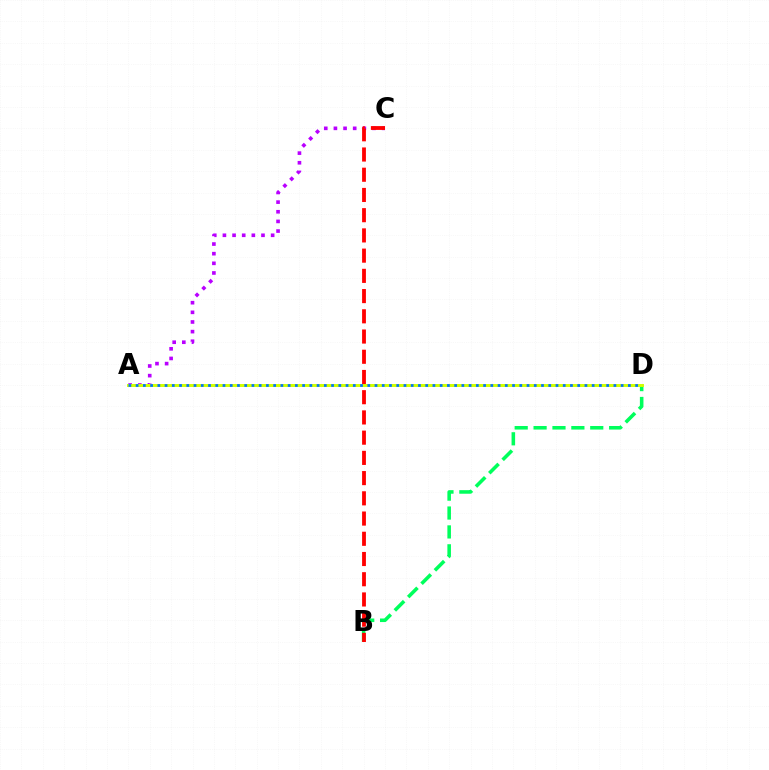{('A', 'C'): [{'color': '#b900ff', 'line_style': 'dotted', 'thickness': 2.62}], ('B', 'D'): [{'color': '#00ff5c', 'line_style': 'dashed', 'thickness': 2.57}], ('A', 'D'): [{'color': '#d1ff00', 'line_style': 'solid', 'thickness': 2.13}, {'color': '#0074ff', 'line_style': 'dotted', 'thickness': 1.97}], ('B', 'C'): [{'color': '#ff0000', 'line_style': 'dashed', 'thickness': 2.75}]}